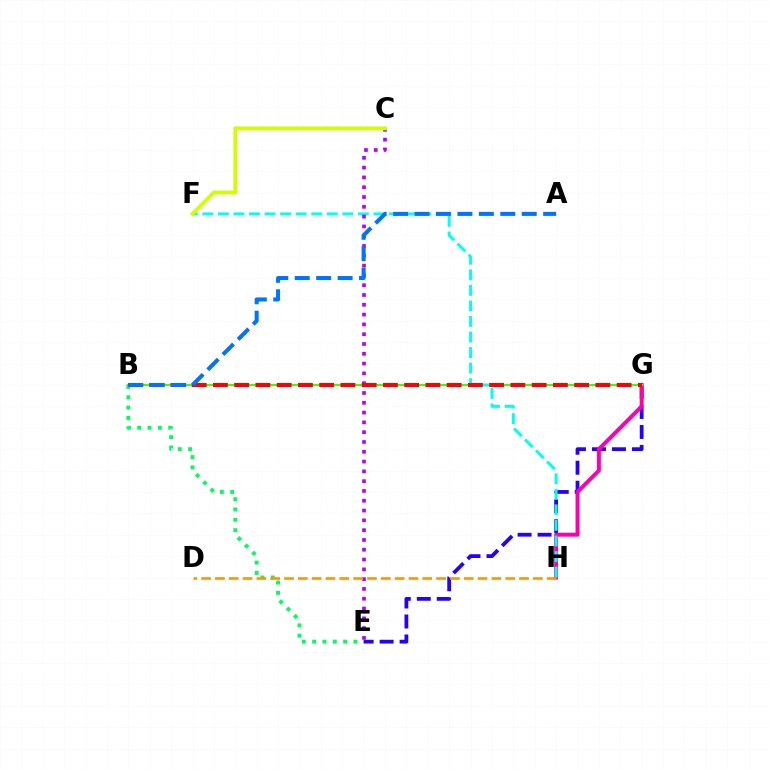{('E', 'G'): [{'color': '#2500ff', 'line_style': 'dashed', 'thickness': 2.72}], ('G', 'H'): [{'color': '#ff00ac', 'line_style': 'solid', 'thickness': 2.83}], ('B', 'G'): [{'color': '#3dff00', 'line_style': 'solid', 'thickness': 1.54}, {'color': '#ff0000', 'line_style': 'dashed', 'thickness': 2.89}], ('F', 'H'): [{'color': '#00fff6', 'line_style': 'dashed', 'thickness': 2.11}], ('B', 'E'): [{'color': '#00ff5c', 'line_style': 'dotted', 'thickness': 2.81}], ('C', 'E'): [{'color': '#b900ff', 'line_style': 'dotted', 'thickness': 2.66}], ('C', 'F'): [{'color': '#d1ff00', 'line_style': 'solid', 'thickness': 2.73}], ('D', 'H'): [{'color': '#ff9400', 'line_style': 'dashed', 'thickness': 1.88}], ('A', 'B'): [{'color': '#0074ff', 'line_style': 'dashed', 'thickness': 2.91}]}